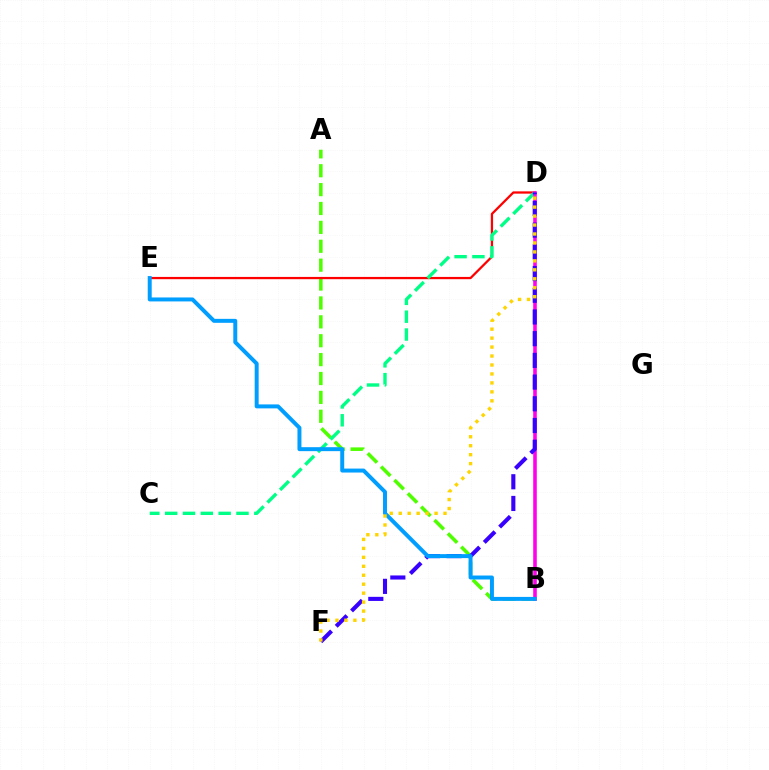{('A', 'B'): [{'color': '#4fff00', 'line_style': 'dashed', 'thickness': 2.57}], ('D', 'E'): [{'color': '#ff0000', 'line_style': 'solid', 'thickness': 1.63}], ('C', 'D'): [{'color': '#00ff86', 'line_style': 'dashed', 'thickness': 2.42}], ('B', 'D'): [{'color': '#ff00ed', 'line_style': 'solid', 'thickness': 2.58}], ('D', 'F'): [{'color': '#3700ff', 'line_style': 'dashed', 'thickness': 2.95}, {'color': '#ffd500', 'line_style': 'dotted', 'thickness': 2.43}], ('B', 'E'): [{'color': '#009eff', 'line_style': 'solid', 'thickness': 2.85}]}